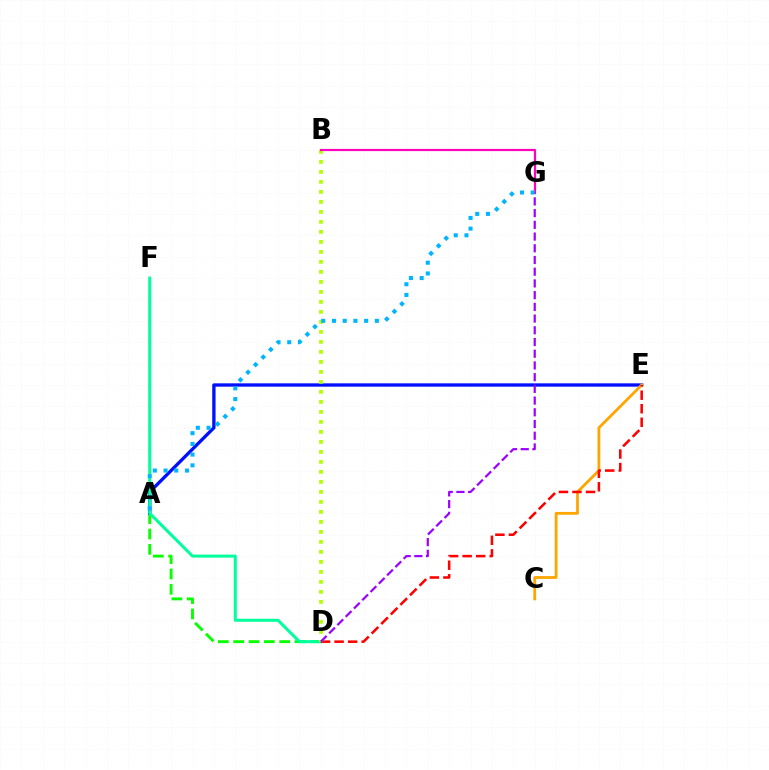{('A', 'D'): [{'color': '#08ff00', 'line_style': 'dashed', 'thickness': 2.08}], ('A', 'E'): [{'color': '#0010ff', 'line_style': 'solid', 'thickness': 2.39}], ('C', 'E'): [{'color': '#ffa500', 'line_style': 'solid', 'thickness': 2.02}], ('D', 'F'): [{'color': '#00ff9d', 'line_style': 'solid', 'thickness': 2.17}], ('D', 'E'): [{'color': '#ff0000', 'line_style': 'dashed', 'thickness': 1.84}], ('B', 'D'): [{'color': '#b3ff00', 'line_style': 'dotted', 'thickness': 2.72}], ('B', 'G'): [{'color': '#ff00bd', 'line_style': 'solid', 'thickness': 1.59}], ('D', 'G'): [{'color': '#9b00ff', 'line_style': 'dashed', 'thickness': 1.59}], ('A', 'G'): [{'color': '#00b5ff', 'line_style': 'dotted', 'thickness': 2.91}]}